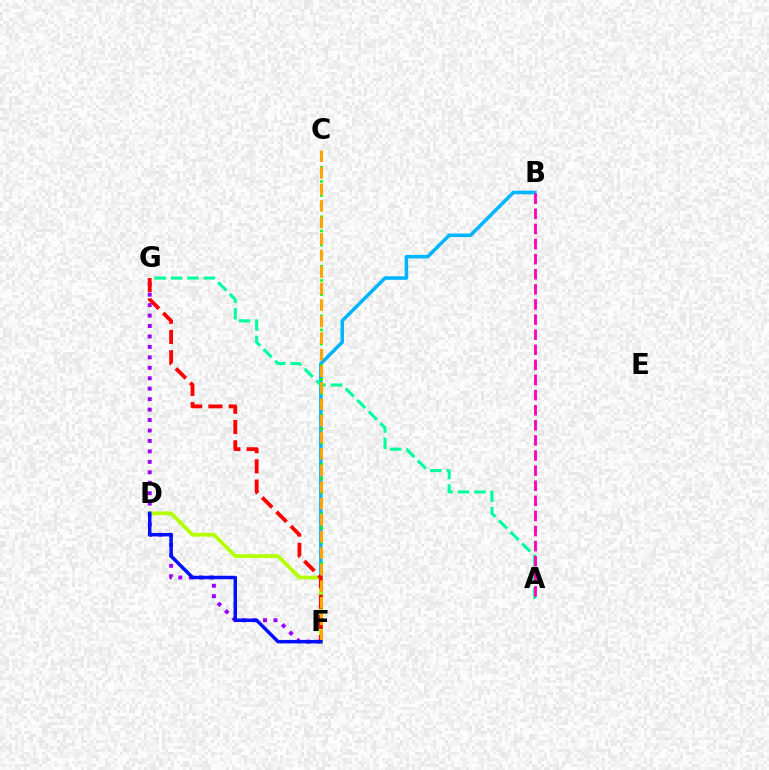{('B', 'F'): [{'color': '#00b5ff', 'line_style': 'solid', 'thickness': 2.54}], ('F', 'G'): [{'color': '#9b00ff', 'line_style': 'dotted', 'thickness': 2.84}, {'color': '#ff0000', 'line_style': 'dashed', 'thickness': 2.75}], ('C', 'F'): [{'color': '#08ff00', 'line_style': 'dotted', 'thickness': 1.92}, {'color': '#ffa500', 'line_style': 'dashed', 'thickness': 2.25}], ('D', 'F'): [{'color': '#b3ff00', 'line_style': 'solid', 'thickness': 2.71}, {'color': '#0010ff', 'line_style': 'solid', 'thickness': 2.5}], ('A', 'G'): [{'color': '#00ff9d', 'line_style': 'dashed', 'thickness': 2.22}], ('A', 'B'): [{'color': '#ff00bd', 'line_style': 'dashed', 'thickness': 2.05}]}